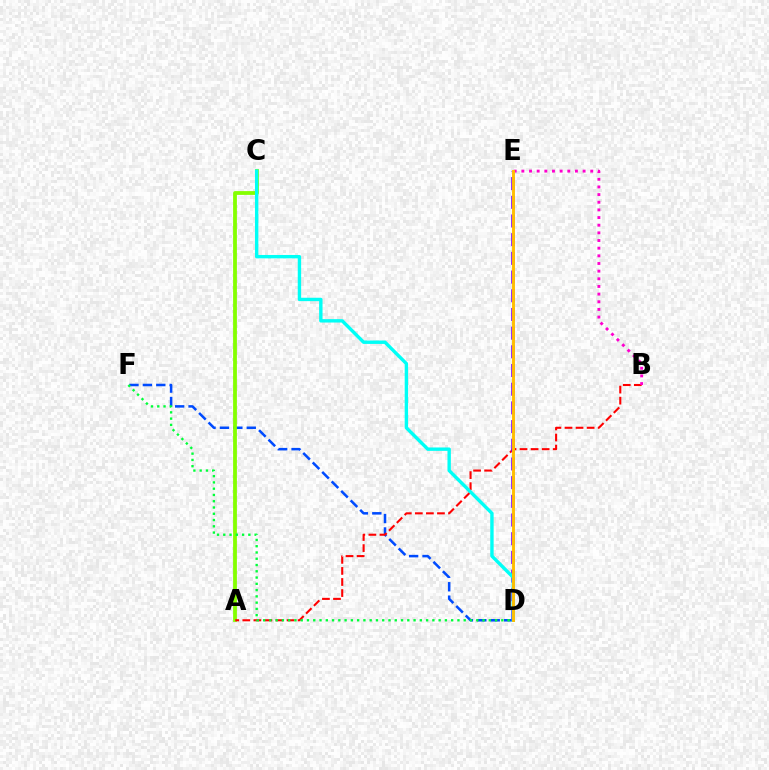{('D', 'F'): [{'color': '#004bff', 'line_style': 'dashed', 'thickness': 1.82}, {'color': '#00ff39', 'line_style': 'dotted', 'thickness': 1.7}], ('A', 'C'): [{'color': '#84ff00', 'line_style': 'solid', 'thickness': 2.73}], ('A', 'B'): [{'color': '#ff0000', 'line_style': 'dashed', 'thickness': 1.5}], ('D', 'E'): [{'color': '#7200ff', 'line_style': 'dashed', 'thickness': 2.54}, {'color': '#ffbd00', 'line_style': 'solid', 'thickness': 2.09}], ('C', 'D'): [{'color': '#00fff6', 'line_style': 'solid', 'thickness': 2.44}], ('B', 'E'): [{'color': '#ff00cf', 'line_style': 'dotted', 'thickness': 2.08}]}